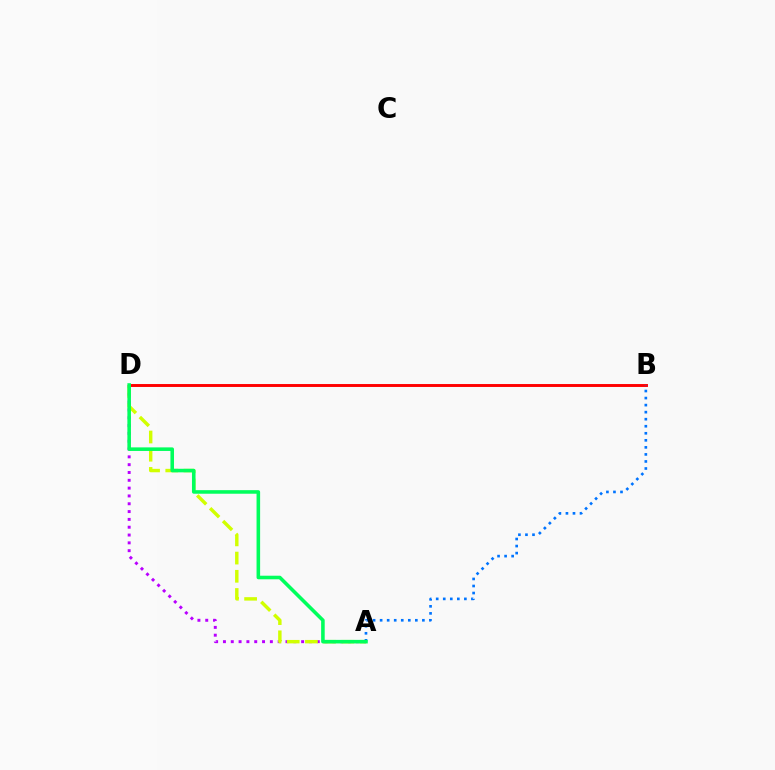{('A', 'D'): [{'color': '#b900ff', 'line_style': 'dotted', 'thickness': 2.12}, {'color': '#d1ff00', 'line_style': 'dashed', 'thickness': 2.47}, {'color': '#00ff5c', 'line_style': 'solid', 'thickness': 2.57}], ('B', 'D'): [{'color': '#ff0000', 'line_style': 'solid', 'thickness': 2.1}], ('A', 'B'): [{'color': '#0074ff', 'line_style': 'dotted', 'thickness': 1.91}]}